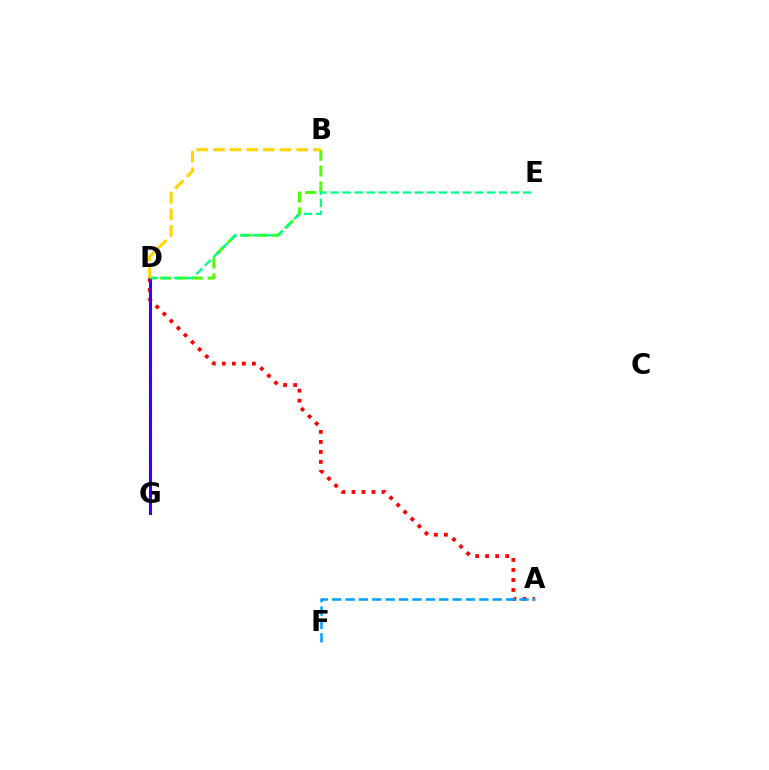{('B', 'D'): [{'color': '#4fff00', 'line_style': 'dashed', 'thickness': 2.15}, {'color': '#ffd500', 'line_style': 'dashed', 'thickness': 2.26}], ('A', 'D'): [{'color': '#ff0000', 'line_style': 'dotted', 'thickness': 2.72}], ('D', 'G'): [{'color': '#ff00ed', 'line_style': 'dashed', 'thickness': 1.53}, {'color': '#3700ff', 'line_style': 'solid', 'thickness': 2.21}], ('D', 'E'): [{'color': '#00ff86', 'line_style': 'dashed', 'thickness': 1.63}], ('A', 'F'): [{'color': '#009eff', 'line_style': 'dashed', 'thickness': 1.82}]}